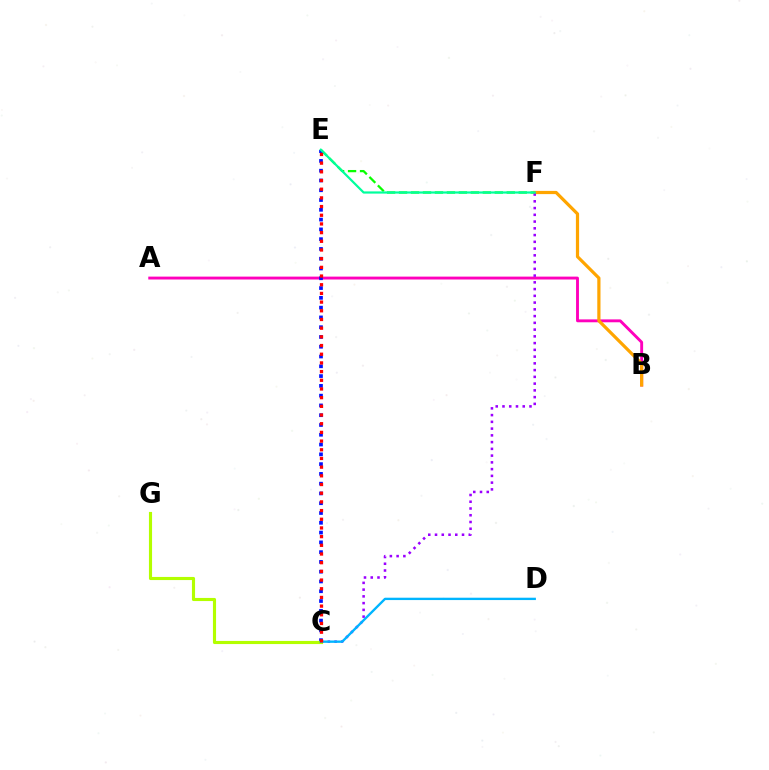{('A', 'B'): [{'color': '#ff00bd', 'line_style': 'solid', 'thickness': 2.08}], ('E', 'F'): [{'color': '#08ff00', 'line_style': 'dashed', 'thickness': 1.63}, {'color': '#00ff9d', 'line_style': 'solid', 'thickness': 1.59}], ('B', 'F'): [{'color': '#ffa500', 'line_style': 'solid', 'thickness': 2.31}], ('C', 'F'): [{'color': '#9b00ff', 'line_style': 'dotted', 'thickness': 1.83}], ('C', 'E'): [{'color': '#0010ff', 'line_style': 'dotted', 'thickness': 2.66}, {'color': '#ff0000', 'line_style': 'dotted', 'thickness': 2.36}], ('C', 'G'): [{'color': '#b3ff00', 'line_style': 'solid', 'thickness': 2.25}], ('C', 'D'): [{'color': '#00b5ff', 'line_style': 'solid', 'thickness': 1.69}]}